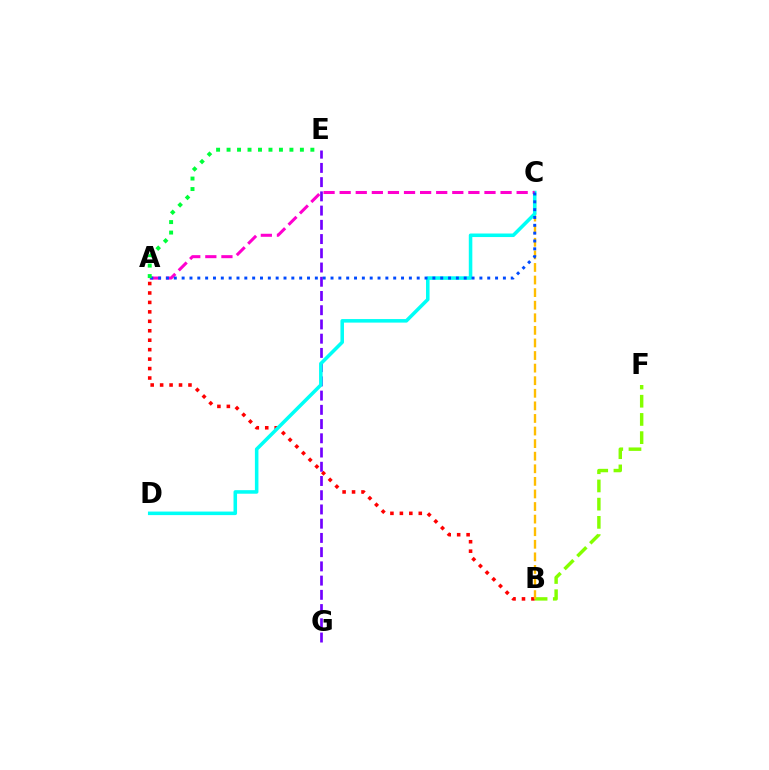{('A', 'B'): [{'color': '#ff0000', 'line_style': 'dotted', 'thickness': 2.57}], ('E', 'G'): [{'color': '#7200ff', 'line_style': 'dashed', 'thickness': 1.93}], ('B', 'F'): [{'color': '#84ff00', 'line_style': 'dashed', 'thickness': 2.47}], ('B', 'C'): [{'color': '#ffbd00', 'line_style': 'dashed', 'thickness': 1.71}], ('C', 'D'): [{'color': '#00fff6', 'line_style': 'solid', 'thickness': 2.55}], ('A', 'C'): [{'color': '#ff00cf', 'line_style': 'dashed', 'thickness': 2.19}, {'color': '#004bff', 'line_style': 'dotted', 'thickness': 2.13}], ('A', 'E'): [{'color': '#00ff39', 'line_style': 'dotted', 'thickness': 2.85}]}